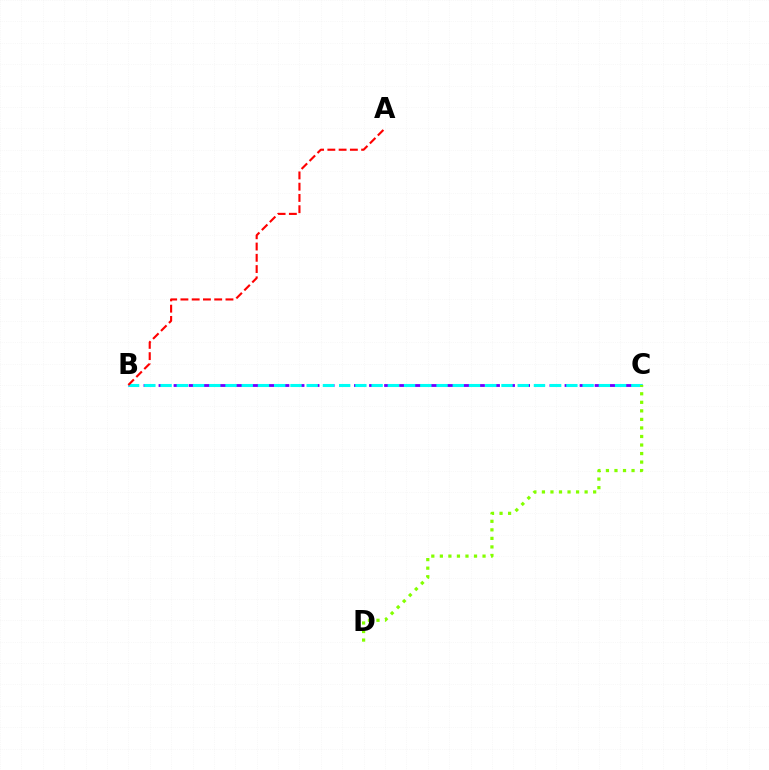{('B', 'C'): [{'color': '#7200ff', 'line_style': 'dashed', 'thickness': 2.04}, {'color': '#00fff6', 'line_style': 'dashed', 'thickness': 2.21}], ('A', 'B'): [{'color': '#ff0000', 'line_style': 'dashed', 'thickness': 1.53}], ('C', 'D'): [{'color': '#84ff00', 'line_style': 'dotted', 'thickness': 2.32}]}